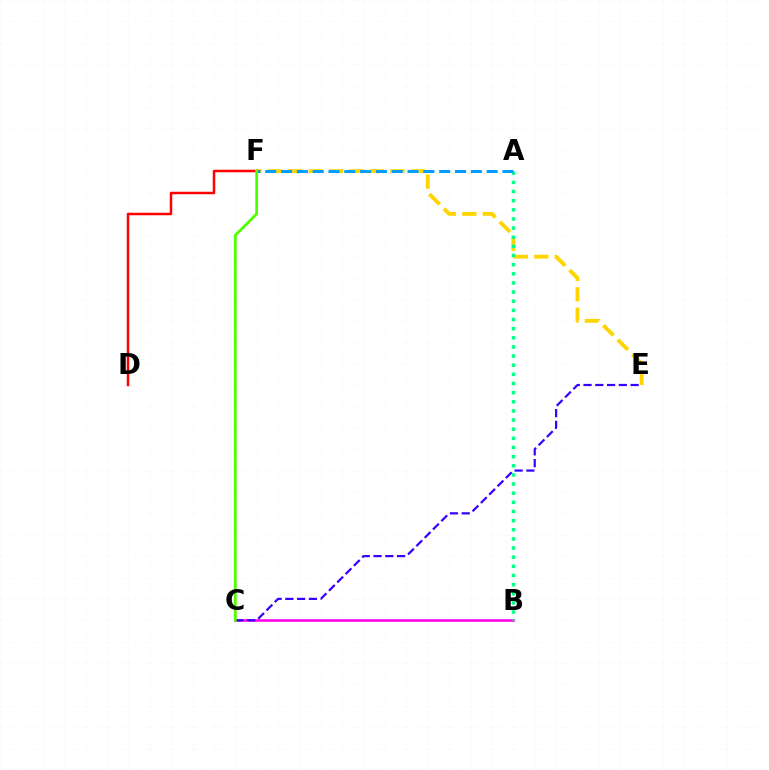{('E', 'F'): [{'color': '#ffd500', 'line_style': 'dashed', 'thickness': 2.78}], ('B', 'C'): [{'color': '#ff00ed', 'line_style': 'solid', 'thickness': 1.86}], ('A', 'B'): [{'color': '#00ff86', 'line_style': 'dotted', 'thickness': 2.48}], ('A', 'F'): [{'color': '#009eff', 'line_style': 'dashed', 'thickness': 2.15}], ('D', 'F'): [{'color': '#ff0000', 'line_style': 'solid', 'thickness': 1.8}], ('C', 'E'): [{'color': '#3700ff', 'line_style': 'dashed', 'thickness': 1.6}], ('C', 'F'): [{'color': '#4fff00', 'line_style': 'solid', 'thickness': 2.01}]}